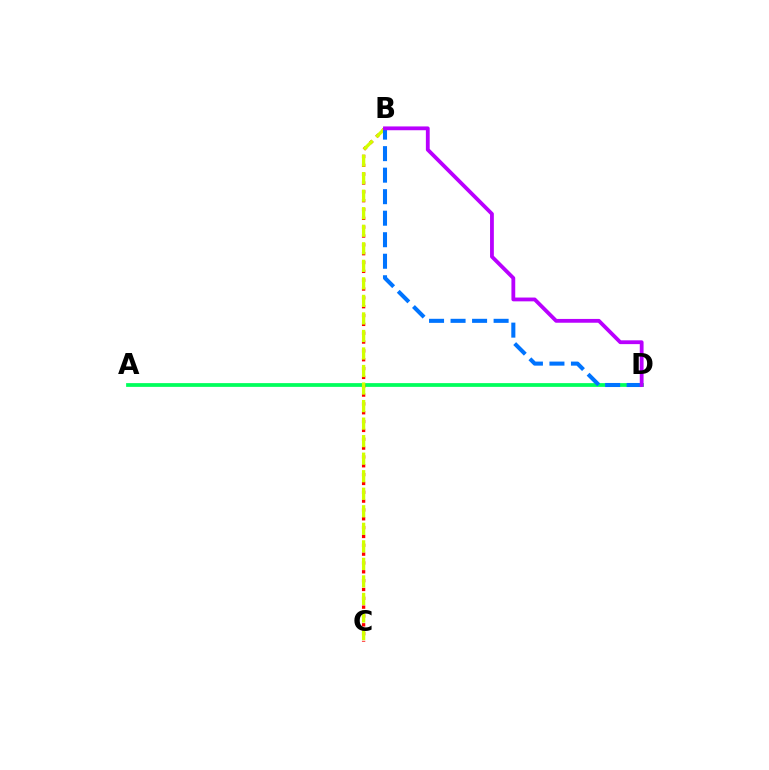{('A', 'D'): [{'color': '#00ff5c', 'line_style': 'solid', 'thickness': 2.7}], ('B', 'C'): [{'color': '#ff0000', 'line_style': 'dotted', 'thickness': 2.4}, {'color': '#d1ff00', 'line_style': 'dashed', 'thickness': 2.38}], ('B', 'D'): [{'color': '#0074ff', 'line_style': 'dashed', 'thickness': 2.92}, {'color': '#b900ff', 'line_style': 'solid', 'thickness': 2.74}]}